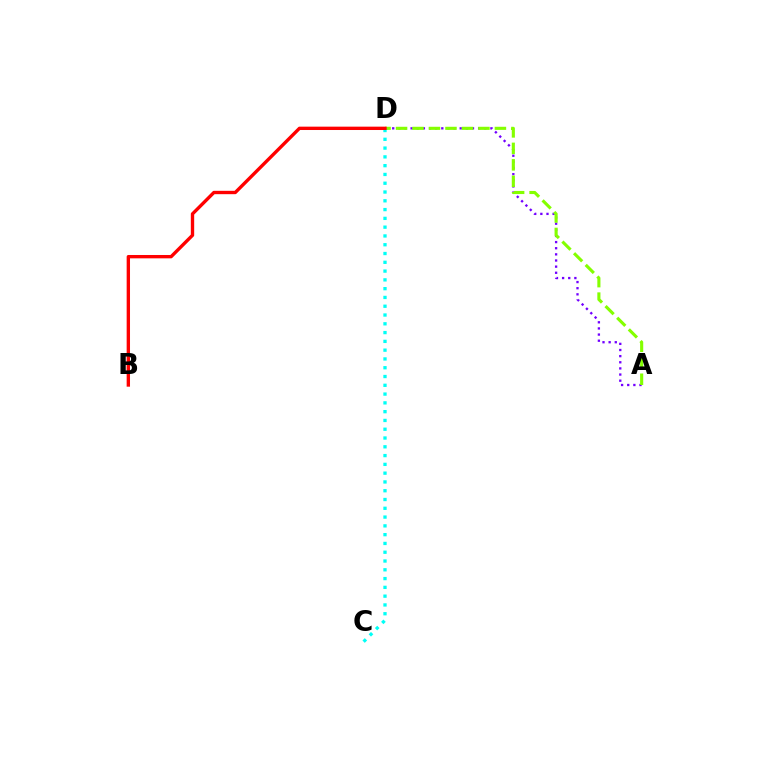{('A', 'D'): [{'color': '#7200ff', 'line_style': 'dotted', 'thickness': 1.67}, {'color': '#84ff00', 'line_style': 'dashed', 'thickness': 2.24}], ('C', 'D'): [{'color': '#00fff6', 'line_style': 'dotted', 'thickness': 2.39}], ('B', 'D'): [{'color': '#ff0000', 'line_style': 'solid', 'thickness': 2.42}]}